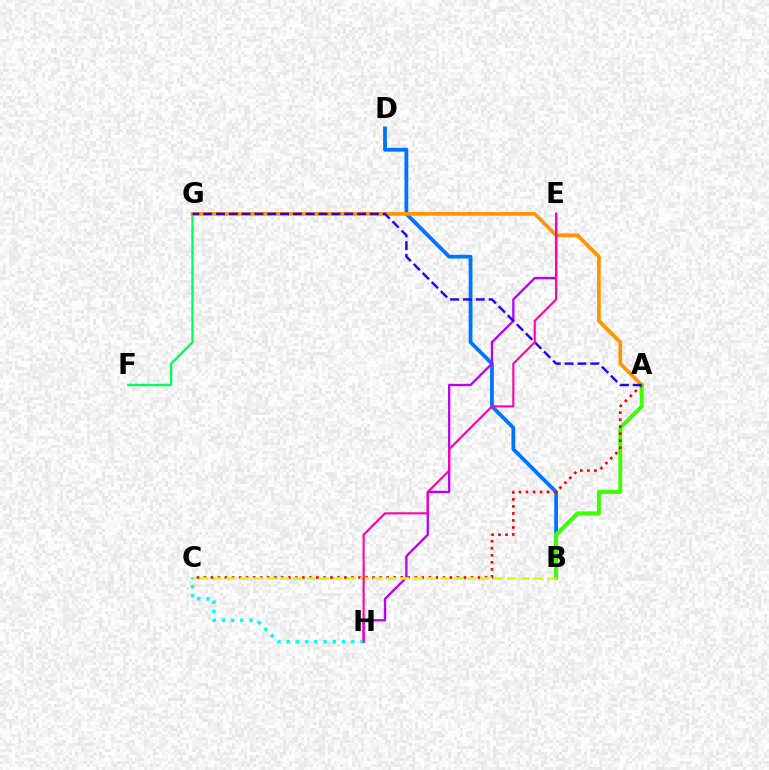{('B', 'D'): [{'color': '#0074ff', 'line_style': 'solid', 'thickness': 2.72}], ('F', 'G'): [{'color': '#00ff5c', 'line_style': 'solid', 'thickness': 1.7}], ('A', 'G'): [{'color': '#ff9400', 'line_style': 'solid', 'thickness': 2.65}, {'color': '#2500ff', 'line_style': 'dashed', 'thickness': 1.74}], ('E', 'H'): [{'color': '#b900ff', 'line_style': 'solid', 'thickness': 1.65}, {'color': '#ff00ac', 'line_style': 'solid', 'thickness': 1.51}], ('A', 'B'): [{'color': '#3dff00', 'line_style': 'solid', 'thickness': 2.83}], ('A', 'C'): [{'color': '#ff0000', 'line_style': 'dotted', 'thickness': 1.91}], ('C', 'H'): [{'color': '#00fff6', 'line_style': 'dotted', 'thickness': 2.5}], ('B', 'C'): [{'color': '#d1ff00', 'line_style': 'dashed', 'thickness': 1.82}]}